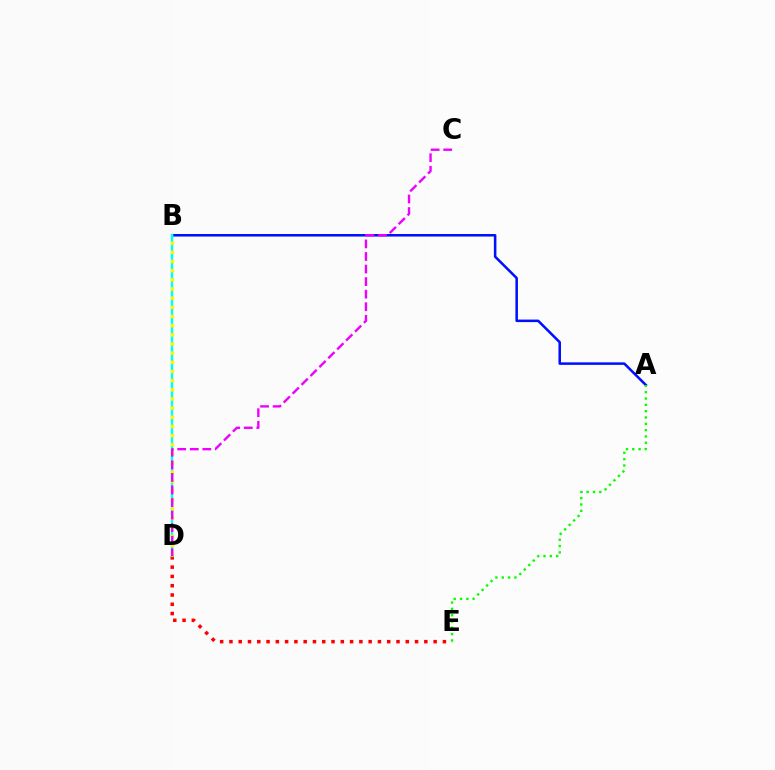{('D', 'E'): [{'color': '#ff0000', 'line_style': 'dotted', 'thickness': 2.52}], ('A', 'B'): [{'color': '#0010ff', 'line_style': 'solid', 'thickness': 1.82}], ('A', 'E'): [{'color': '#08ff00', 'line_style': 'dotted', 'thickness': 1.72}], ('B', 'D'): [{'color': '#00fff6', 'line_style': 'solid', 'thickness': 1.73}, {'color': '#fcf500', 'line_style': 'dotted', 'thickness': 2.49}], ('C', 'D'): [{'color': '#ee00ff', 'line_style': 'dashed', 'thickness': 1.71}]}